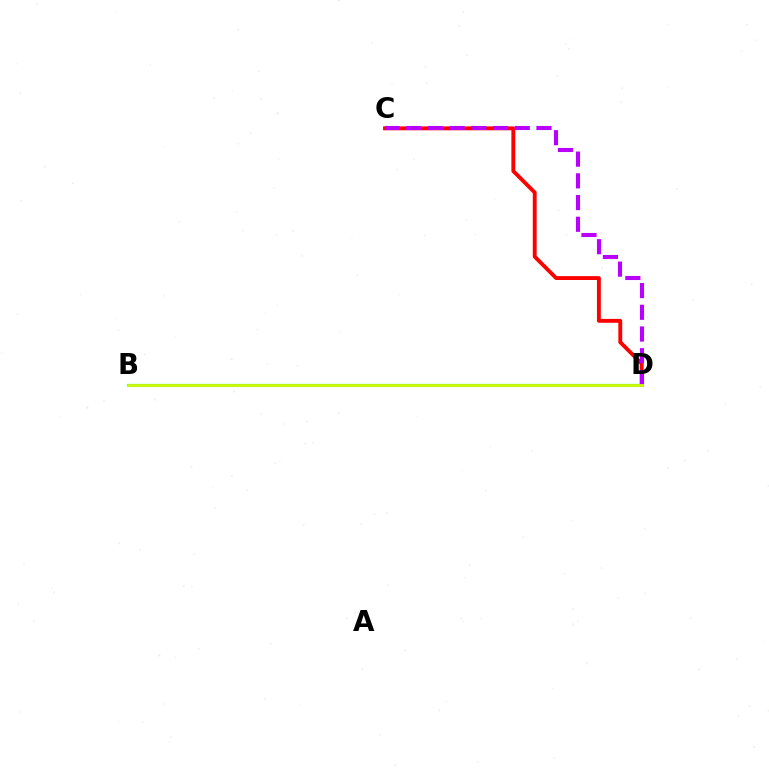{('B', 'D'): [{'color': '#00ff5c', 'line_style': 'solid', 'thickness': 1.58}, {'color': '#0074ff', 'line_style': 'solid', 'thickness': 1.91}, {'color': '#d1ff00', 'line_style': 'solid', 'thickness': 2.02}], ('C', 'D'): [{'color': '#ff0000', 'line_style': 'solid', 'thickness': 2.79}, {'color': '#b900ff', 'line_style': 'dashed', 'thickness': 2.95}]}